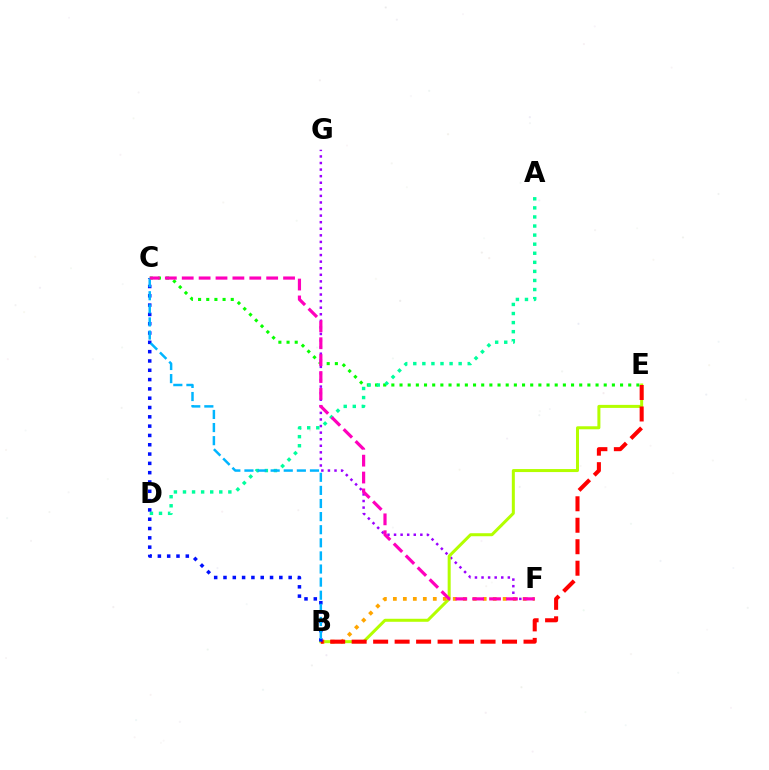{('F', 'G'): [{'color': '#9b00ff', 'line_style': 'dotted', 'thickness': 1.79}], ('B', 'E'): [{'color': '#b3ff00', 'line_style': 'solid', 'thickness': 2.17}, {'color': '#ff0000', 'line_style': 'dashed', 'thickness': 2.92}], ('C', 'E'): [{'color': '#08ff00', 'line_style': 'dotted', 'thickness': 2.22}], ('B', 'F'): [{'color': '#ffa500', 'line_style': 'dotted', 'thickness': 2.71}], ('A', 'D'): [{'color': '#00ff9d', 'line_style': 'dotted', 'thickness': 2.47}], ('B', 'C'): [{'color': '#0010ff', 'line_style': 'dotted', 'thickness': 2.53}, {'color': '#00b5ff', 'line_style': 'dashed', 'thickness': 1.78}], ('C', 'F'): [{'color': '#ff00bd', 'line_style': 'dashed', 'thickness': 2.29}]}